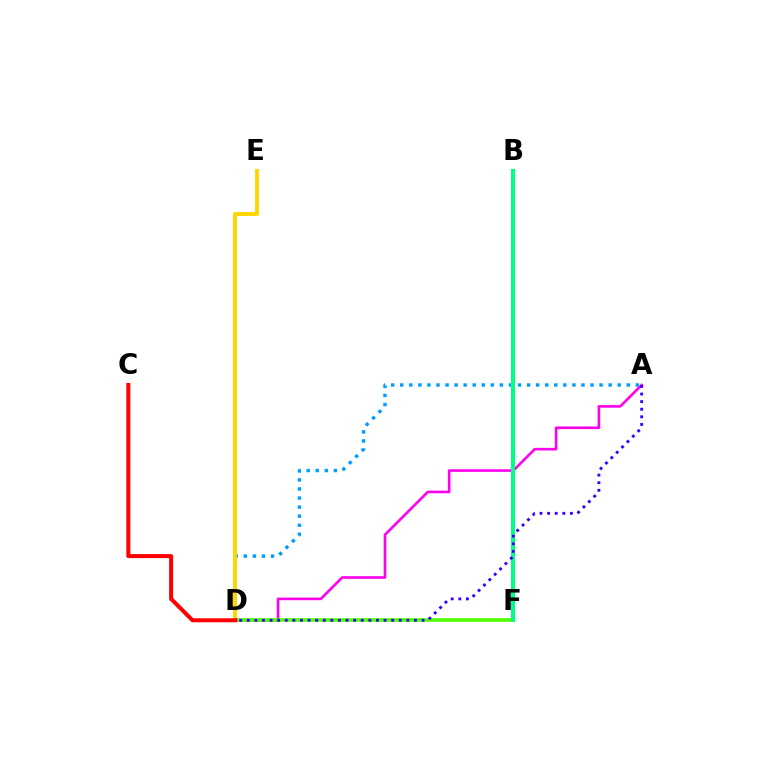{('A', 'D'): [{'color': '#009eff', 'line_style': 'dotted', 'thickness': 2.46}, {'color': '#ff00ed', 'line_style': 'solid', 'thickness': 1.88}, {'color': '#3700ff', 'line_style': 'dotted', 'thickness': 2.06}], ('D', 'E'): [{'color': '#ffd500', 'line_style': 'solid', 'thickness': 2.8}], ('D', 'F'): [{'color': '#4fff00', 'line_style': 'solid', 'thickness': 2.57}], ('C', 'D'): [{'color': '#ff0000', 'line_style': 'solid', 'thickness': 2.89}], ('B', 'F'): [{'color': '#00ff86', 'line_style': 'solid', 'thickness': 2.91}]}